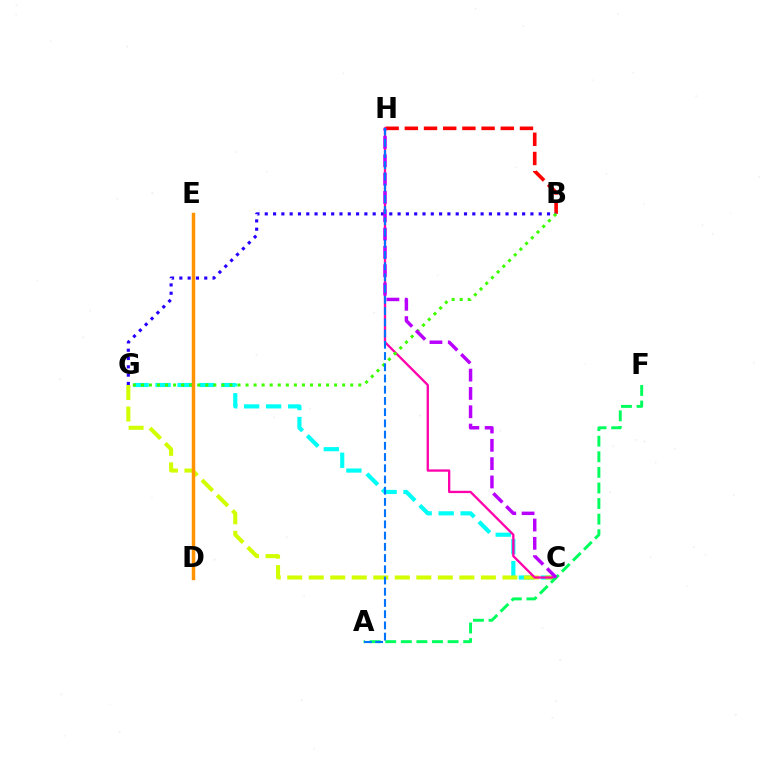{('C', 'G'): [{'color': '#00fff6', 'line_style': 'dashed', 'thickness': 2.99}, {'color': '#d1ff00', 'line_style': 'dashed', 'thickness': 2.92}], ('B', 'H'): [{'color': '#ff0000', 'line_style': 'dashed', 'thickness': 2.61}], ('B', 'G'): [{'color': '#2500ff', 'line_style': 'dotted', 'thickness': 2.26}, {'color': '#3dff00', 'line_style': 'dotted', 'thickness': 2.19}], ('C', 'H'): [{'color': '#ff00ac', 'line_style': 'solid', 'thickness': 1.67}, {'color': '#b900ff', 'line_style': 'dashed', 'thickness': 2.49}], ('A', 'F'): [{'color': '#00ff5c', 'line_style': 'dashed', 'thickness': 2.12}], ('D', 'E'): [{'color': '#ff9400', 'line_style': 'solid', 'thickness': 2.5}], ('A', 'H'): [{'color': '#0074ff', 'line_style': 'dashed', 'thickness': 1.52}]}